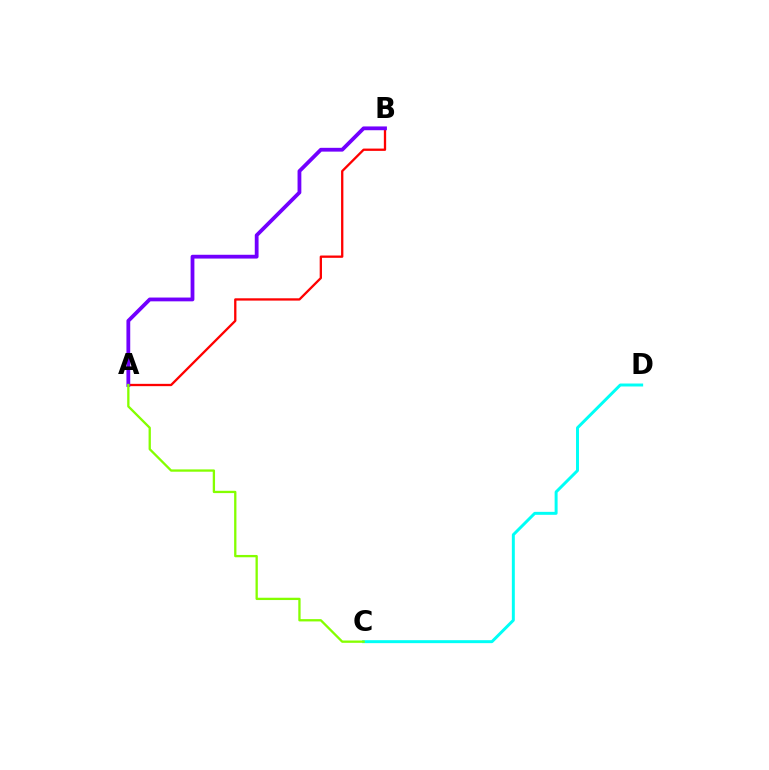{('A', 'B'): [{'color': '#ff0000', 'line_style': 'solid', 'thickness': 1.66}, {'color': '#7200ff', 'line_style': 'solid', 'thickness': 2.73}], ('C', 'D'): [{'color': '#00fff6', 'line_style': 'solid', 'thickness': 2.13}], ('A', 'C'): [{'color': '#84ff00', 'line_style': 'solid', 'thickness': 1.66}]}